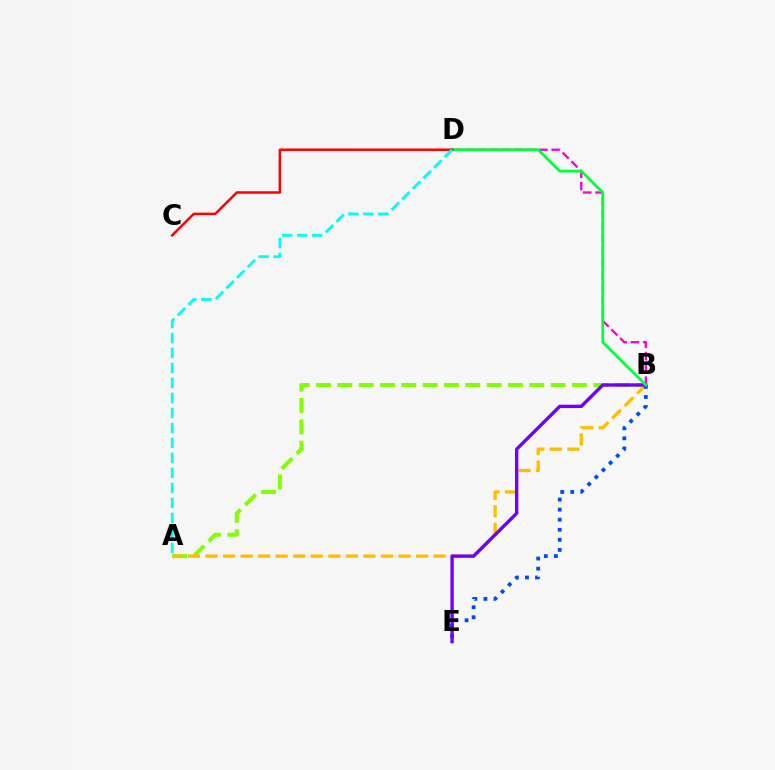{('A', 'B'): [{'color': '#84ff00', 'line_style': 'dashed', 'thickness': 2.9}, {'color': '#ffbd00', 'line_style': 'dashed', 'thickness': 2.38}], ('B', 'E'): [{'color': '#004bff', 'line_style': 'dotted', 'thickness': 2.73}, {'color': '#7200ff', 'line_style': 'solid', 'thickness': 2.43}], ('B', 'D'): [{'color': '#ff00cf', 'line_style': 'dashed', 'thickness': 1.68}, {'color': '#00ff39', 'line_style': 'solid', 'thickness': 1.99}], ('C', 'D'): [{'color': '#ff0000', 'line_style': 'solid', 'thickness': 1.79}], ('A', 'D'): [{'color': '#00fff6', 'line_style': 'dashed', 'thickness': 2.04}]}